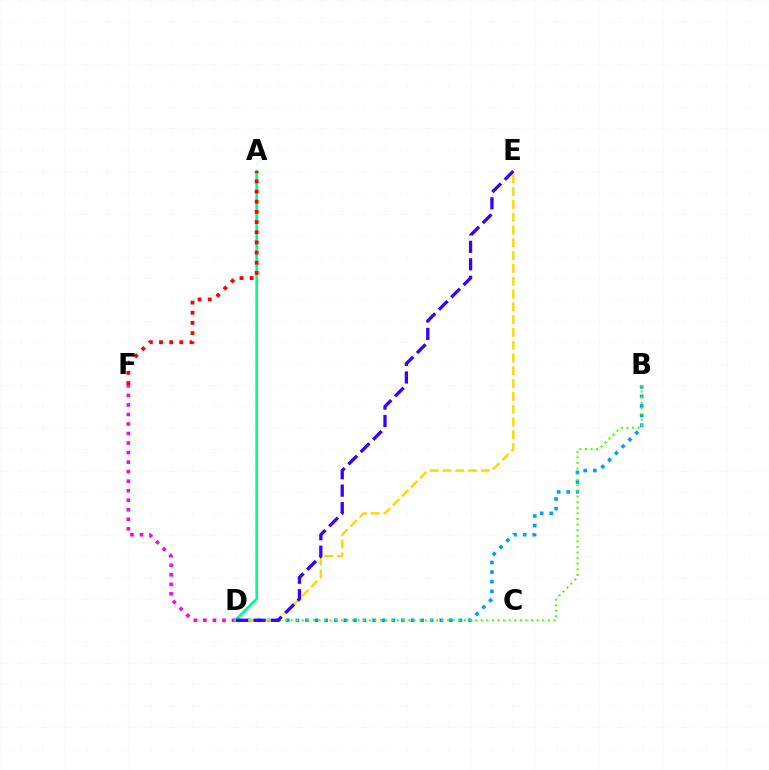{('B', 'D'): [{'color': '#009eff', 'line_style': 'dotted', 'thickness': 2.61}, {'color': '#4fff00', 'line_style': 'dotted', 'thickness': 1.52}], ('D', 'E'): [{'color': '#ffd500', 'line_style': 'dashed', 'thickness': 1.74}, {'color': '#3700ff', 'line_style': 'dashed', 'thickness': 2.37}], ('D', 'F'): [{'color': '#ff00ed', 'line_style': 'dotted', 'thickness': 2.59}], ('A', 'D'): [{'color': '#00ff86', 'line_style': 'solid', 'thickness': 1.93}], ('A', 'F'): [{'color': '#ff0000', 'line_style': 'dotted', 'thickness': 2.76}]}